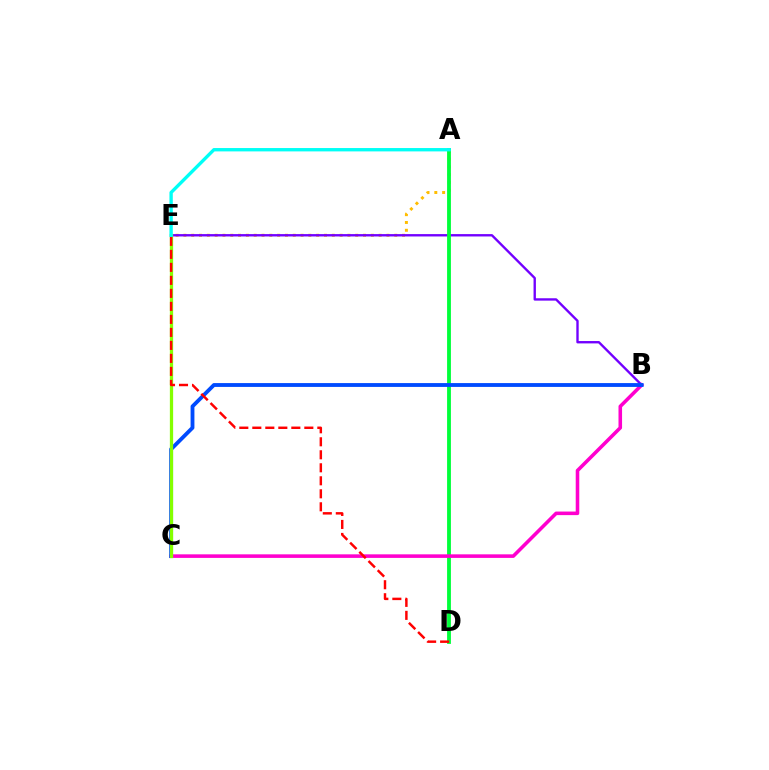{('A', 'E'): [{'color': '#ffbd00', 'line_style': 'dotted', 'thickness': 2.12}, {'color': '#00fff6', 'line_style': 'solid', 'thickness': 2.42}], ('B', 'E'): [{'color': '#7200ff', 'line_style': 'solid', 'thickness': 1.71}], ('A', 'D'): [{'color': '#00ff39', 'line_style': 'solid', 'thickness': 2.76}], ('B', 'C'): [{'color': '#ff00cf', 'line_style': 'solid', 'thickness': 2.57}, {'color': '#004bff', 'line_style': 'solid', 'thickness': 2.76}], ('C', 'E'): [{'color': '#84ff00', 'line_style': 'solid', 'thickness': 2.35}], ('D', 'E'): [{'color': '#ff0000', 'line_style': 'dashed', 'thickness': 1.77}]}